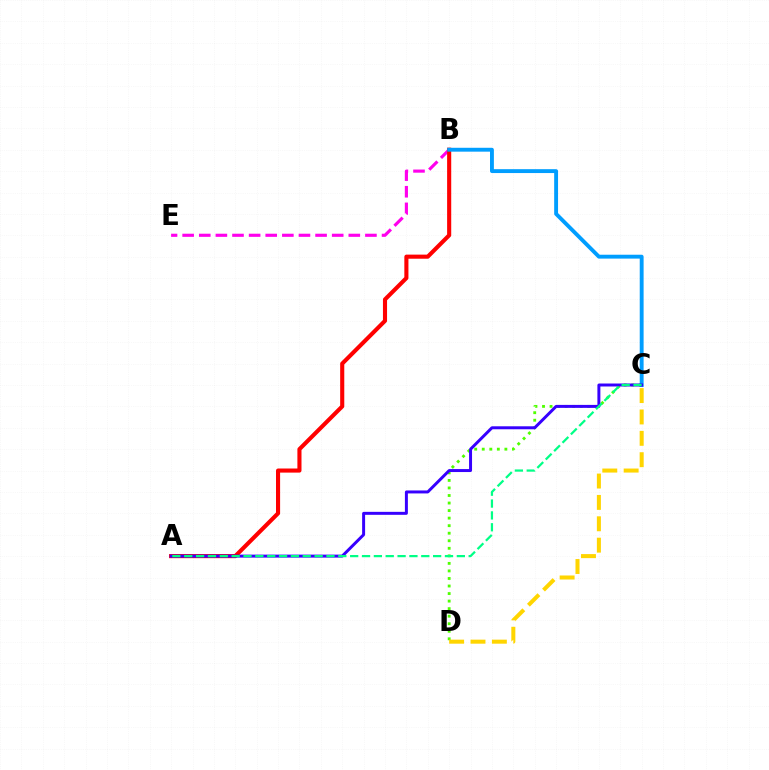{('B', 'E'): [{'color': '#ff00ed', 'line_style': 'dashed', 'thickness': 2.26}], ('A', 'B'): [{'color': '#ff0000', 'line_style': 'solid', 'thickness': 2.95}], ('C', 'D'): [{'color': '#4fff00', 'line_style': 'dotted', 'thickness': 2.05}, {'color': '#ffd500', 'line_style': 'dashed', 'thickness': 2.9}], ('B', 'C'): [{'color': '#009eff', 'line_style': 'solid', 'thickness': 2.79}], ('A', 'C'): [{'color': '#3700ff', 'line_style': 'solid', 'thickness': 2.14}, {'color': '#00ff86', 'line_style': 'dashed', 'thickness': 1.61}]}